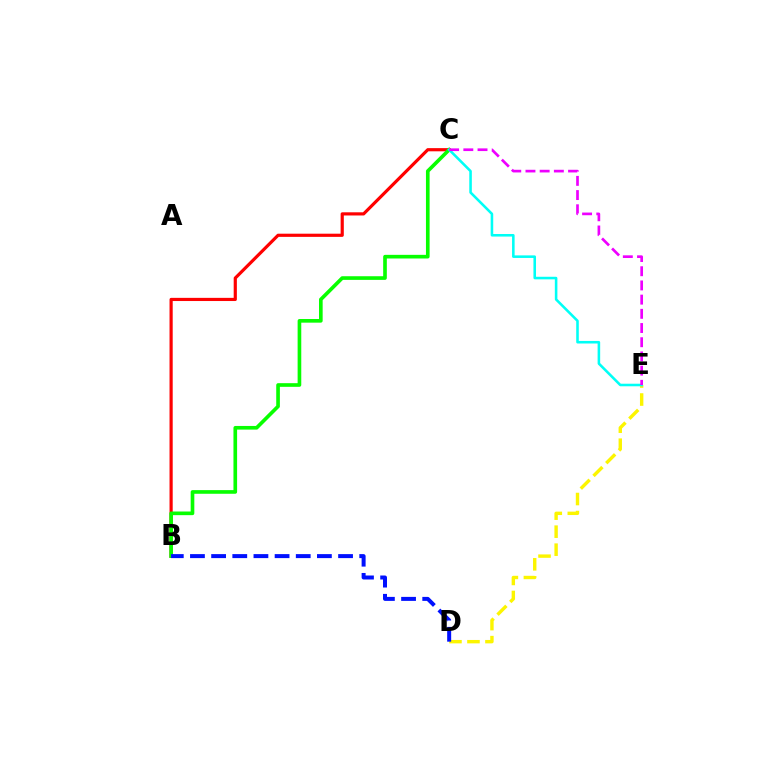{('D', 'E'): [{'color': '#fcf500', 'line_style': 'dashed', 'thickness': 2.45}], ('B', 'C'): [{'color': '#ff0000', 'line_style': 'solid', 'thickness': 2.29}, {'color': '#08ff00', 'line_style': 'solid', 'thickness': 2.63}], ('B', 'D'): [{'color': '#0010ff', 'line_style': 'dashed', 'thickness': 2.87}], ('C', 'E'): [{'color': '#00fff6', 'line_style': 'solid', 'thickness': 1.85}, {'color': '#ee00ff', 'line_style': 'dashed', 'thickness': 1.93}]}